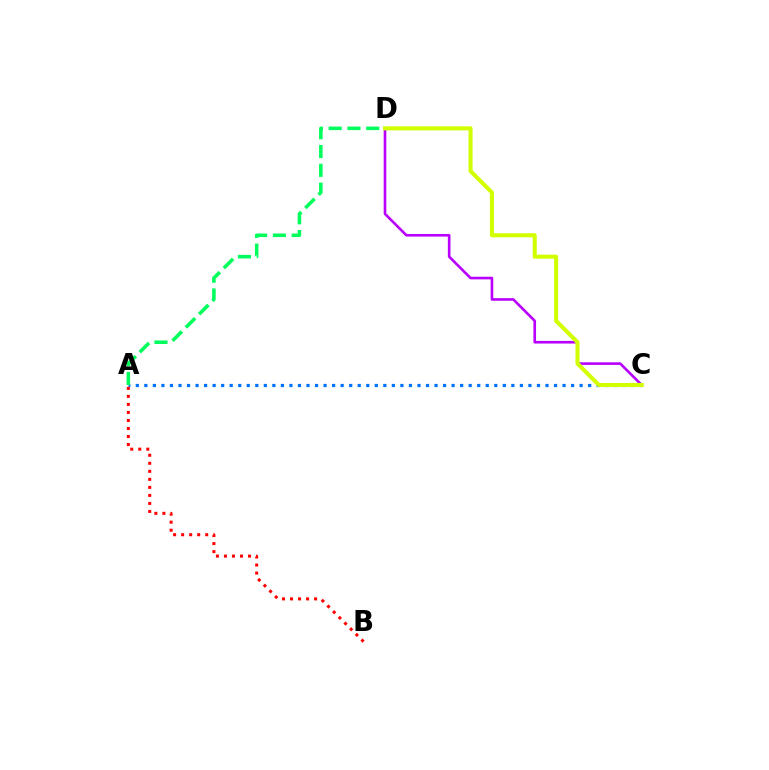{('A', 'C'): [{'color': '#0074ff', 'line_style': 'dotted', 'thickness': 2.32}], ('C', 'D'): [{'color': '#b900ff', 'line_style': 'solid', 'thickness': 1.9}, {'color': '#d1ff00', 'line_style': 'solid', 'thickness': 2.93}], ('A', 'B'): [{'color': '#ff0000', 'line_style': 'dotted', 'thickness': 2.18}], ('A', 'D'): [{'color': '#00ff5c', 'line_style': 'dashed', 'thickness': 2.55}]}